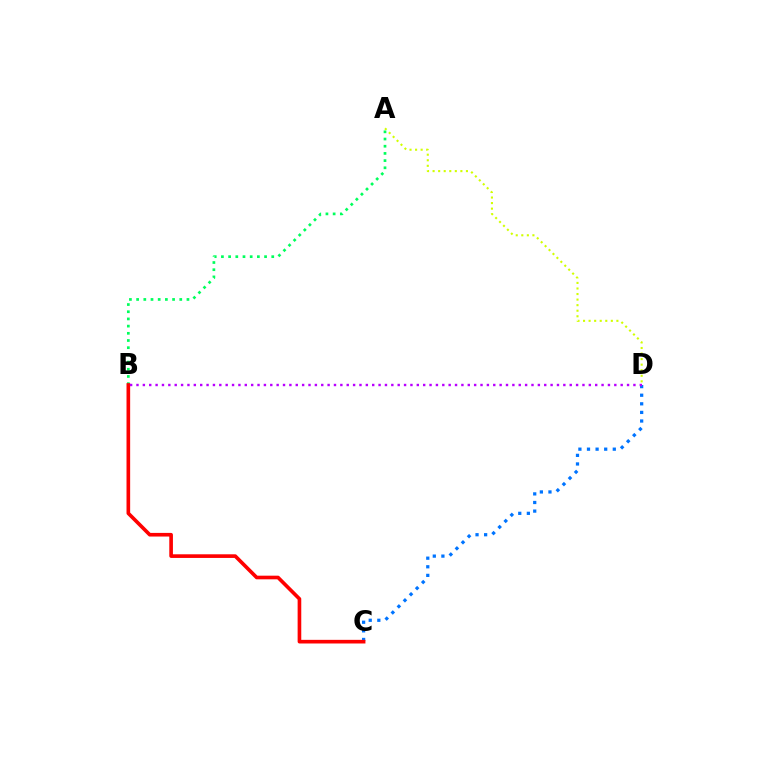{('A', 'B'): [{'color': '#00ff5c', 'line_style': 'dotted', 'thickness': 1.95}], ('A', 'D'): [{'color': '#d1ff00', 'line_style': 'dotted', 'thickness': 1.51}], ('C', 'D'): [{'color': '#0074ff', 'line_style': 'dotted', 'thickness': 2.34}], ('B', 'C'): [{'color': '#ff0000', 'line_style': 'solid', 'thickness': 2.62}], ('B', 'D'): [{'color': '#b900ff', 'line_style': 'dotted', 'thickness': 1.73}]}